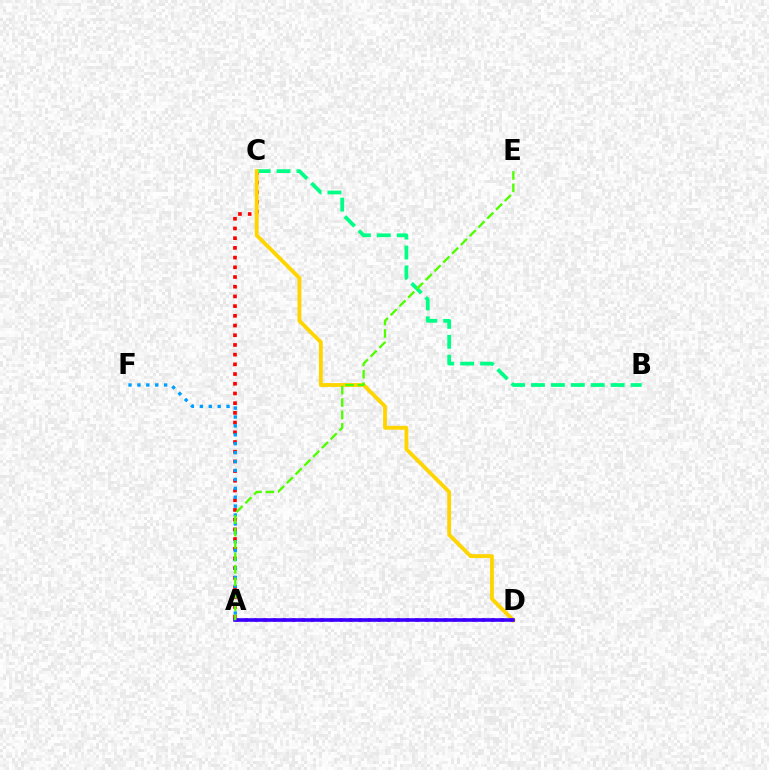{('A', 'C'): [{'color': '#ff0000', 'line_style': 'dotted', 'thickness': 2.64}], ('B', 'C'): [{'color': '#00ff86', 'line_style': 'dashed', 'thickness': 2.71}], ('C', 'D'): [{'color': '#ffd500', 'line_style': 'solid', 'thickness': 2.77}], ('A', 'D'): [{'color': '#ff00ed', 'line_style': 'dotted', 'thickness': 2.58}, {'color': '#3700ff', 'line_style': 'solid', 'thickness': 2.58}], ('A', 'F'): [{'color': '#009eff', 'line_style': 'dotted', 'thickness': 2.42}], ('A', 'E'): [{'color': '#4fff00', 'line_style': 'dashed', 'thickness': 1.69}]}